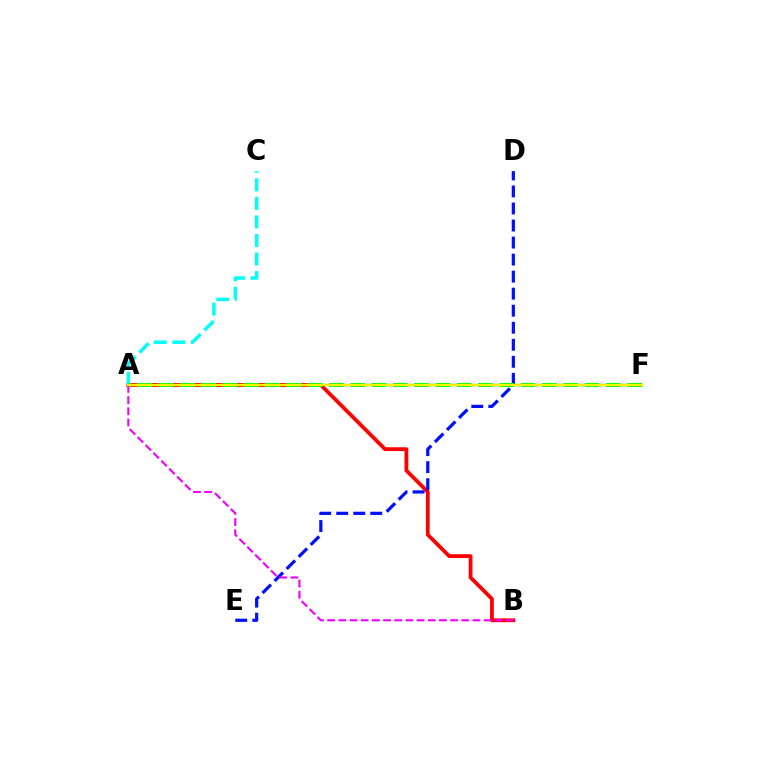{('A', 'B'): [{'color': '#ff0000', 'line_style': 'solid', 'thickness': 2.74}, {'color': '#ee00ff', 'line_style': 'dashed', 'thickness': 1.52}], ('D', 'E'): [{'color': '#0010ff', 'line_style': 'dashed', 'thickness': 2.31}], ('A', 'C'): [{'color': '#00fff6', 'line_style': 'dashed', 'thickness': 2.52}], ('A', 'F'): [{'color': '#08ff00', 'line_style': 'dashed', 'thickness': 2.89}, {'color': '#fcf500', 'line_style': 'solid', 'thickness': 1.54}]}